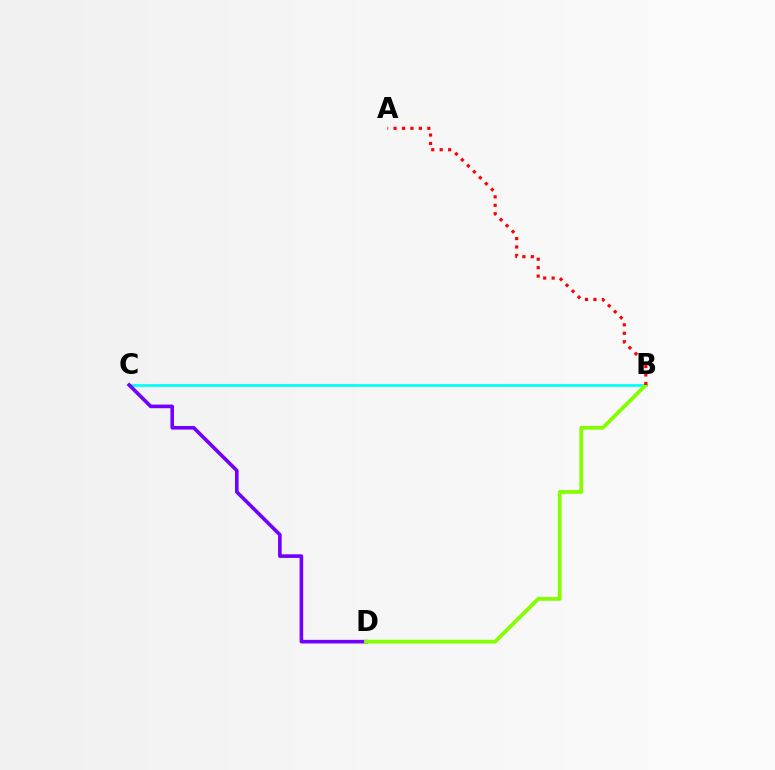{('B', 'C'): [{'color': '#00fff6', 'line_style': 'solid', 'thickness': 1.98}], ('C', 'D'): [{'color': '#7200ff', 'line_style': 'solid', 'thickness': 2.61}], ('B', 'D'): [{'color': '#84ff00', 'line_style': 'solid', 'thickness': 2.71}], ('A', 'B'): [{'color': '#ff0000', 'line_style': 'dotted', 'thickness': 2.29}]}